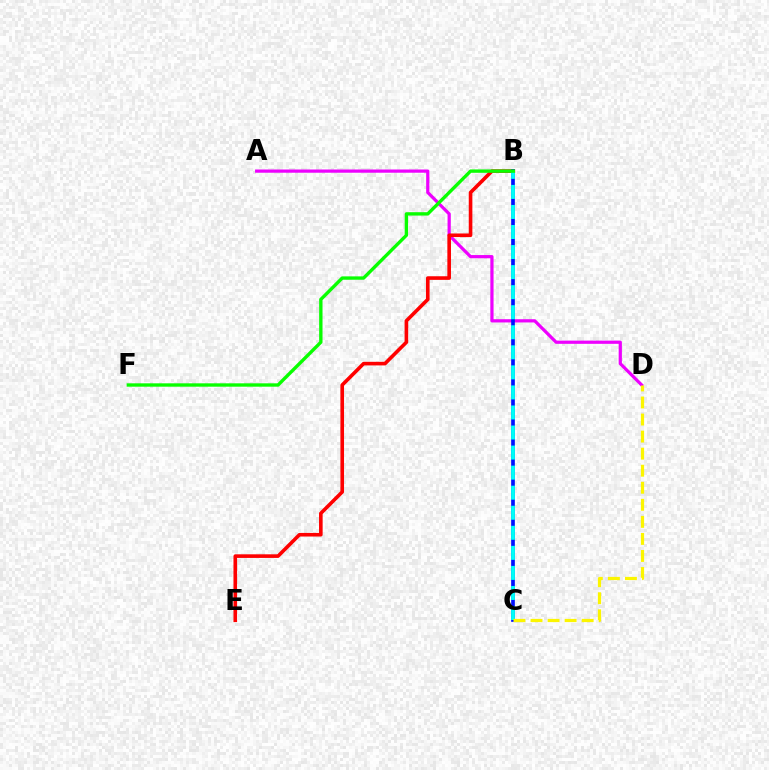{('A', 'D'): [{'color': '#ee00ff', 'line_style': 'solid', 'thickness': 2.32}], ('B', 'E'): [{'color': '#ff0000', 'line_style': 'solid', 'thickness': 2.6}], ('B', 'C'): [{'color': '#0010ff', 'line_style': 'solid', 'thickness': 2.64}, {'color': '#00fff6', 'line_style': 'dashed', 'thickness': 2.72}], ('B', 'F'): [{'color': '#08ff00', 'line_style': 'solid', 'thickness': 2.42}], ('C', 'D'): [{'color': '#fcf500', 'line_style': 'dashed', 'thickness': 2.32}]}